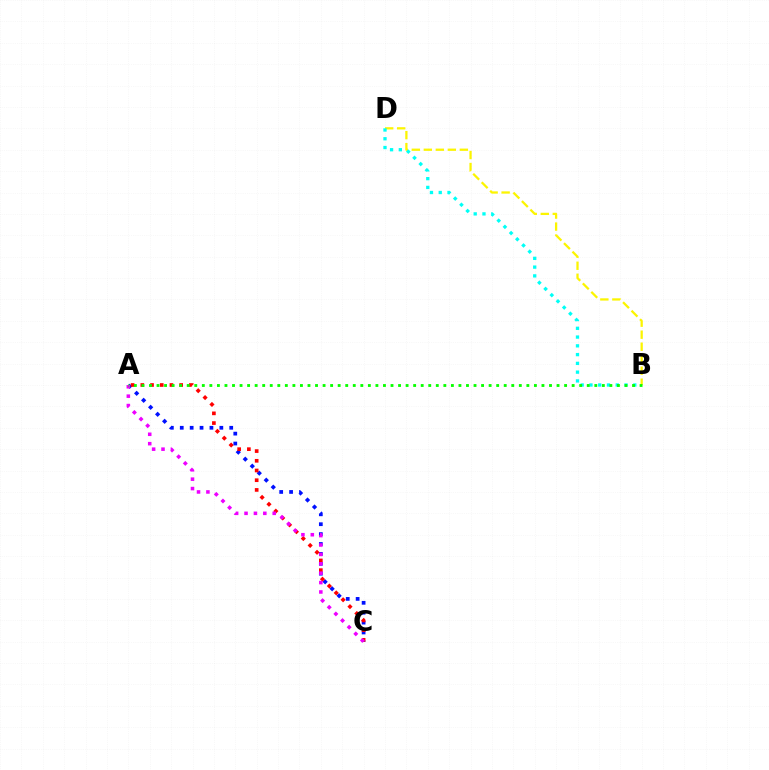{('A', 'C'): [{'color': '#0010ff', 'line_style': 'dotted', 'thickness': 2.69}, {'color': '#ff0000', 'line_style': 'dotted', 'thickness': 2.64}, {'color': '#ee00ff', 'line_style': 'dotted', 'thickness': 2.55}], ('B', 'D'): [{'color': '#fcf500', 'line_style': 'dashed', 'thickness': 1.63}, {'color': '#00fff6', 'line_style': 'dotted', 'thickness': 2.38}], ('A', 'B'): [{'color': '#08ff00', 'line_style': 'dotted', 'thickness': 2.05}]}